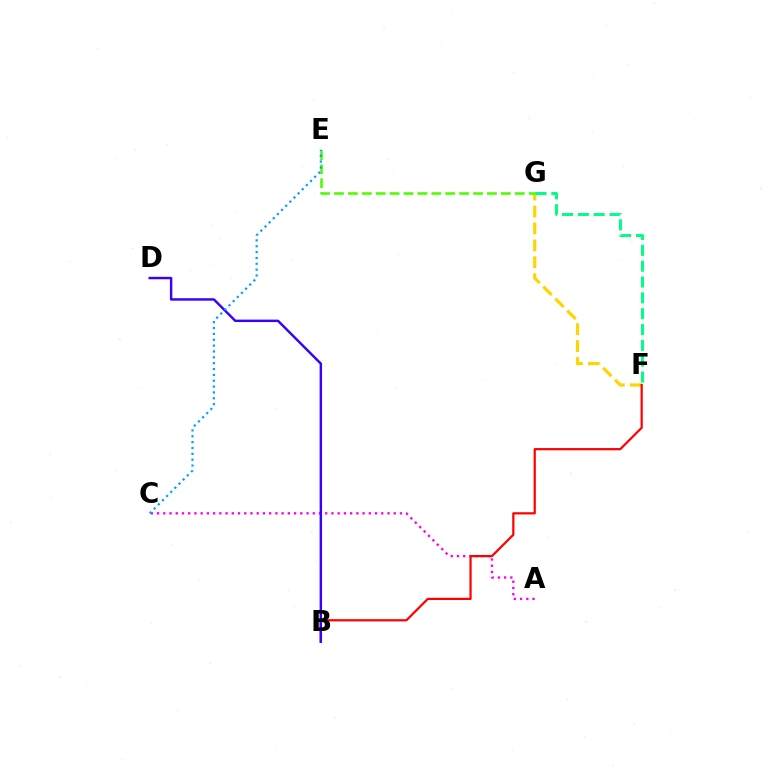{('A', 'C'): [{'color': '#ff00ed', 'line_style': 'dotted', 'thickness': 1.69}], ('F', 'G'): [{'color': '#ffd500', 'line_style': 'dashed', 'thickness': 2.3}, {'color': '#00ff86', 'line_style': 'dashed', 'thickness': 2.15}], ('B', 'F'): [{'color': '#ff0000', 'line_style': 'solid', 'thickness': 1.59}], ('E', 'G'): [{'color': '#4fff00', 'line_style': 'dashed', 'thickness': 1.89}], ('B', 'D'): [{'color': '#3700ff', 'line_style': 'solid', 'thickness': 1.76}], ('C', 'E'): [{'color': '#009eff', 'line_style': 'dotted', 'thickness': 1.59}]}